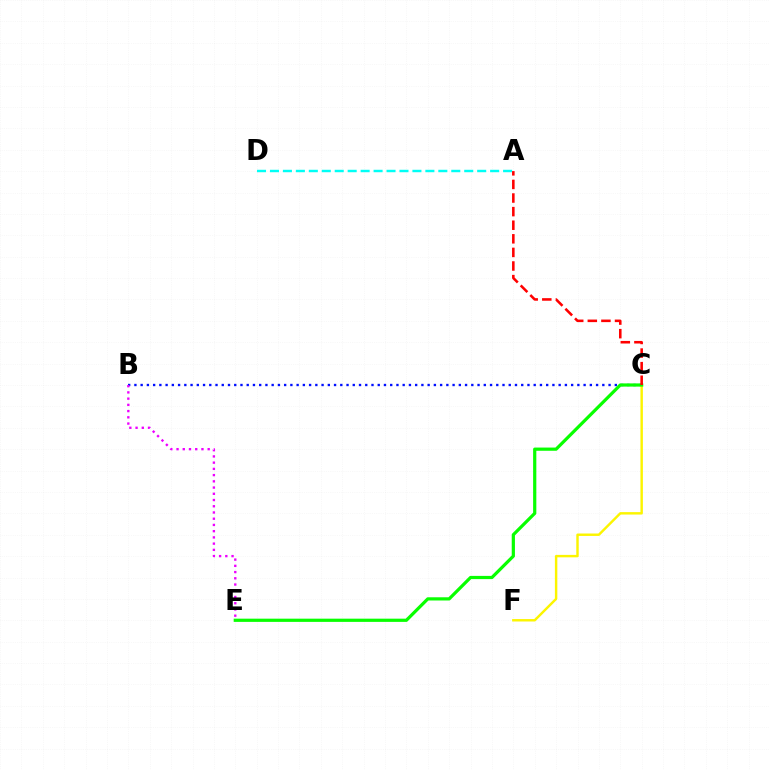{('B', 'C'): [{'color': '#0010ff', 'line_style': 'dotted', 'thickness': 1.7}], ('C', 'F'): [{'color': '#fcf500', 'line_style': 'solid', 'thickness': 1.75}], ('A', 'D'): [{'color': '#00fff6', 'line_style': 'dashed', 'thickness': 1.76}], ('B', 'E'): [{'color': '#ee00ff', 'line_style': 'dotted', 'thickness': 1.69}], ('C', 'E'): [{'color': '#08ff00', 'line_style': 'solid', 'thickness': 2.31}], ('A', 'C'): [{'color': '#ff0000', 'line_style': 'dashed', 'thickness': 1.85}]}